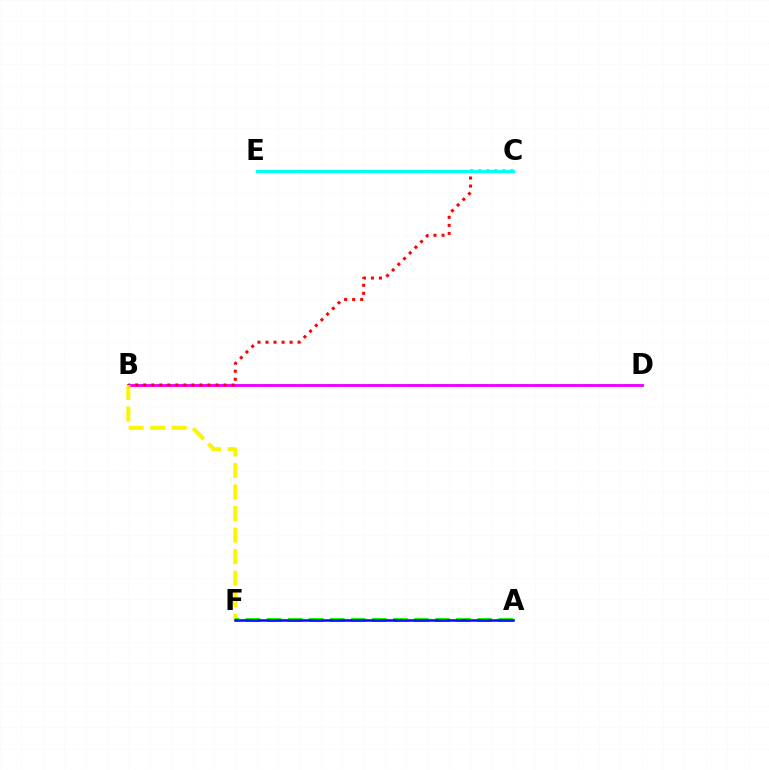{('B', 'D'): [{'color': '#ee00ff', 'line_style': 'solid', 'thickness': 2.08}], ('B', 'C'): [{'color': '#ff0000', 'line_style': 'dotted', 'thickness': 2.18}], ('B', 'F'): [{'color': '#fcf500', 'line_style': 'dashed', 'thickness': 2.93}], ('A', 'F'): [{'color': '#08ff00', 'line_style': 'dashed', 'thickness': 2.86}, {'color': '#0010ff', 'line_style': 'solid', 'thickness': 1.82}], ('C', 'E'): [{'color': '#00fff6', 'line_style': 'solid', 'thickness': 2.32}]}